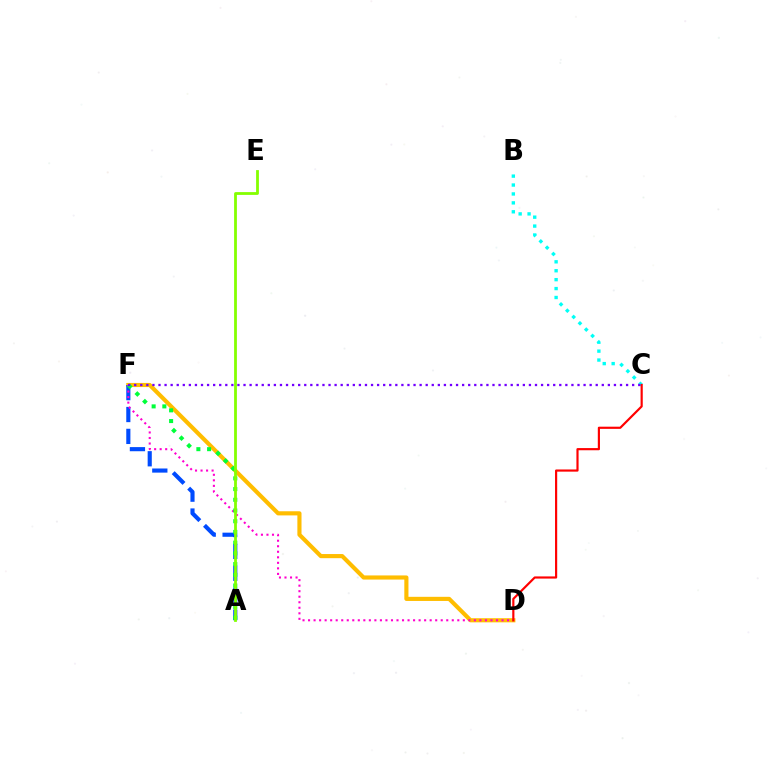{('D', 'F'): [{'color': '#ffbd00', 'line_style': 'solid', 'thickness': 2.98}, {'color': '#ff00cf', 'line_style': 'dotted', 'thickness': 1.5}], ('B', 'C'): [{'color': '#00fff6', 'line_style': 'dotted', 'thickness': 2.42}], ('A', 'F'): [{'color': '#004bff', 'line_style': 'dashed', 'thickness': 2.97}, {'color': '#00ff39', 'line_style': 'dotted', 'thickness': 2.91}], ('A', 'E'): [{'color': '#84ff00', 'line_style': 'solid', 'thickness': 2.01}], ('C', 'D'): [{'color': '#ff0000', 'line_style': 'solid', 'thickness': 1.57}], ('C', 'F'): [{'color': '#7200ff', 'line_style': 'dotted', 'thickness': 1.65}]}